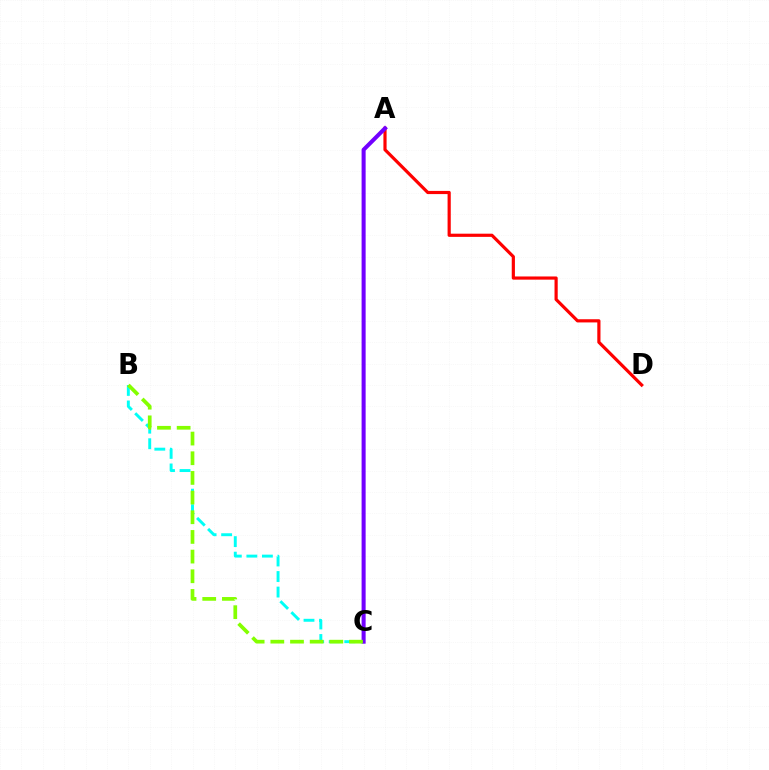{('B', 'C'): [{'color': '#00fff6', 'line_style': 'dashed', 'thickness': 2.11}, {'color': '#84ff00', 'line_style': 'dashed', 'thickness': 2.67}], ('A', 'D'): [{'color': '#ff0000', 'line_style': 'solid', 'thickness': 2.29}], ('A', 'C'): [{'color': '#7200ff', 'line_style': 'solid', 'thickness': 2.91}]}